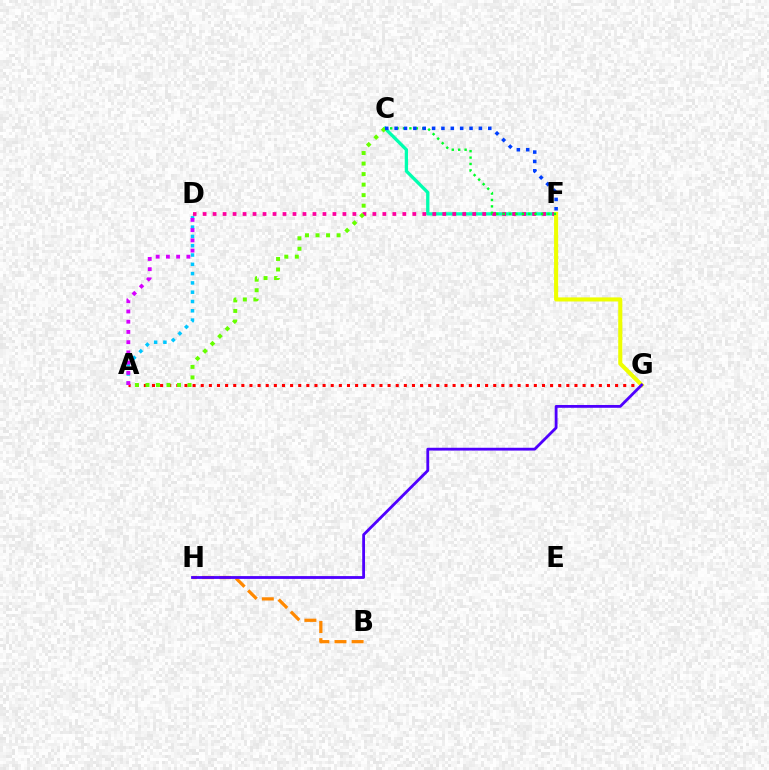{('C', 'F'): [{'color': '#00ffaf', 'line_style': 'solid', 'thickness': 2.38}, {'color': '#00ff27', 'line_style': 'dotted', 'thickness': 1.74}, {'color': '#003fff', 'line_style': 'dotted', 'thickness': 2.54}], ('A', 'D'): [{'color': '#00c7ff', 'line_style': 'dotted', 'thickness': 2.53}, {'color': '#d600ff', 'line_style': 'dotted', 'thickness': 2.78}], ('A', 'G'): [{'color': '#ff0000', 'line_style': 'dotted', 'thickness': 2.21}], ('D', 'F'): [{'color': '#ff00a0', 'line_style': 'dotted', 'thickness': 2.71}], ('F', 'G'): [{'color': '#eeff00', 'line_style': 'solid', 'thickness': 2.94}], ('B', 'H'): [{'color': '#ff8800', 'line_style': 'dashed', 'thickness': 2.33}], ('A', 'C'): [{'color': '#66ff00', 'line_style': 'dotted', 'thickness': 2.86}], ('G', 'H'): [{'color': '#4f00ff', 'line_style': 'solid', 'thickness': 2.02}]}